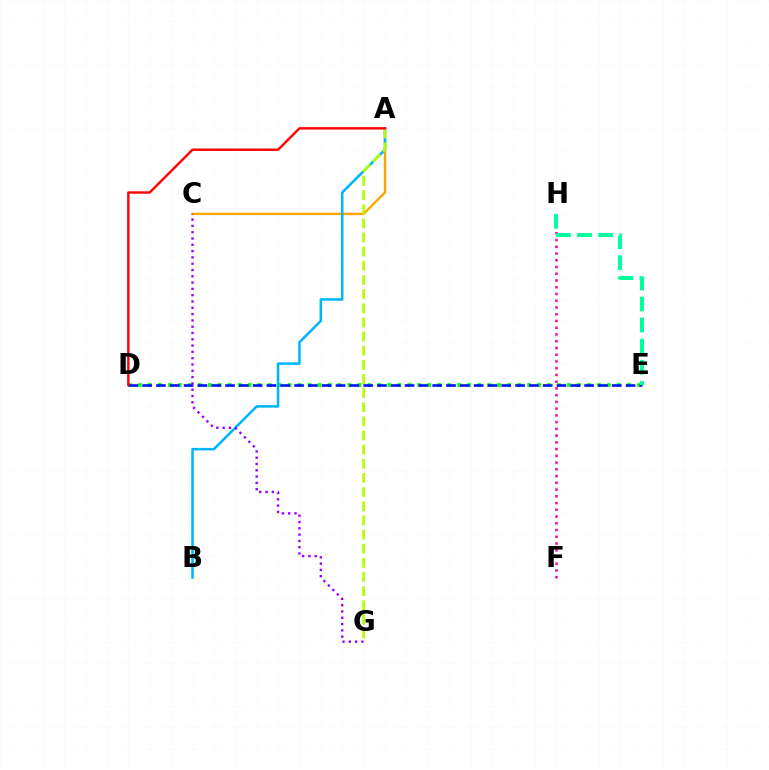{('A', 'C'): [{'color': '#ffa500', 'line_style': 'solid', 'thickness': 1.72}], ('D', 'E'): [{'color': '#08ff00', 'line_style': 'dotted', 'thickness': 2.71}, {'color': '#0010ff', 'line_style': 'dashed', 'thickness': 1.88}], ('F', 'H'): [{'color': '#ff00bd', 'line_style': 'dotted', 'thickness': 1.83}], ('E', 'H'): [{'color': '#00ff9d', 'line_style': 'dashed', 'thickness': 2.86}], ('A', 'B'): [{'color': '#00b5ff', 'line_style': 'solid', 'thickness': 1.83}], ('A', 'G'): [{'color': '#b3ff00', 'line_style': 'dashed', 'thickness': 1.92}], ('C', 'G'): [{'color': '#9b00ff', 'line_style': 'dotted', 'thickness': 1.71}], ('A', 'D'): [{'color': '#ff0000', 'line_style': 'solid', 'thickness': 1.73}]}